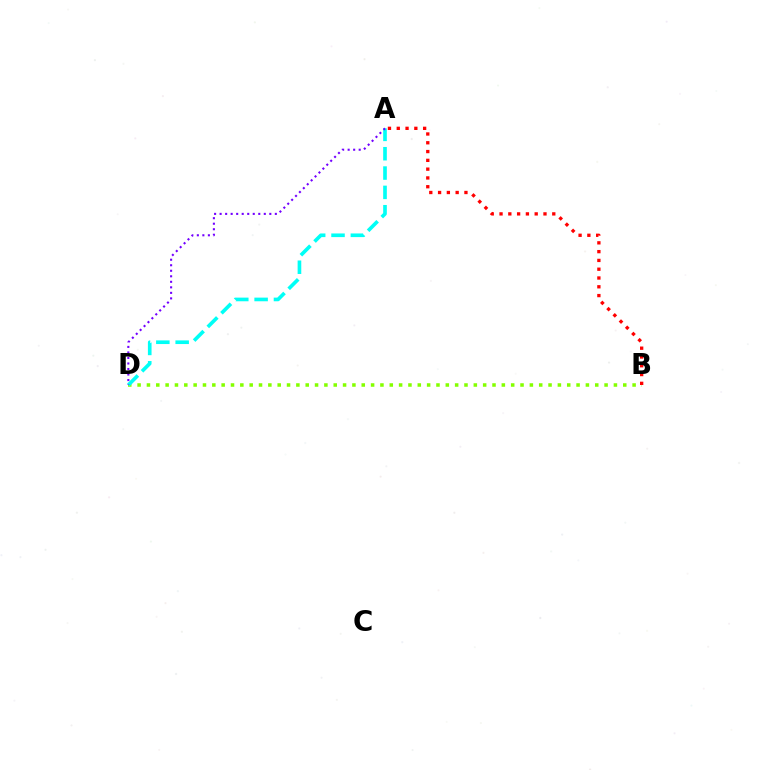{('B', 'D'): [{'color': '#84ff00', 'line_style': 'dotted', 'thickness': 2.54}], ('A', 'D'): [{'color': '#00fff6', 'line_style': 'dashed', 'thickness': 2.63}, {'color': '#7200ff', 'line_style': 'dotted', 'thickness': 1.5}], ('A', 'B'): [{'color': '#ff0000', 'line_style': 'dotted', 'thickness': 2.39}]}